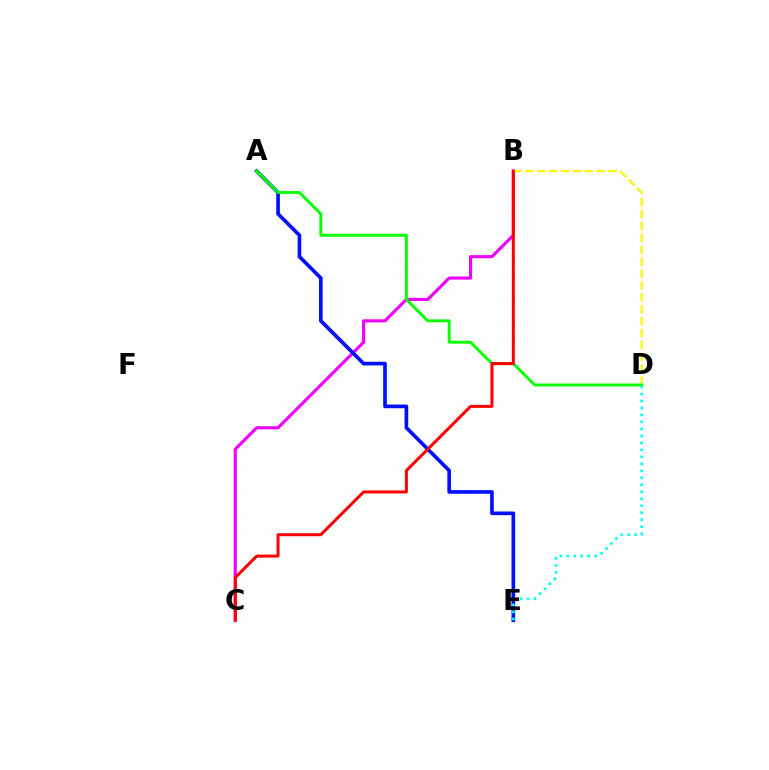{('B', 'C'): [{'color': '#ee00ff', 'line_style': 'solid', 'thickness': 2.25}, {'color': '#ff0000', 'line_style': 'solid', 'thickness': 2.16}], ('A', 'E'): [{'color': '#0010ff', 'line_style': 'solid', 'thickness': 2.64}], ('B', 'D'): [{'color': '#fcf500', 'line_style': 'dashed', 'thickness': 1.62}], ('A', 'D'): [{'color': '#08ff00', 'line_style': 'solid', 'thickness': 2.09}], ('D', 'E'): [{'color': '#00fff6', 'line_style': 'dotted', 'thickness': 1.9}]}